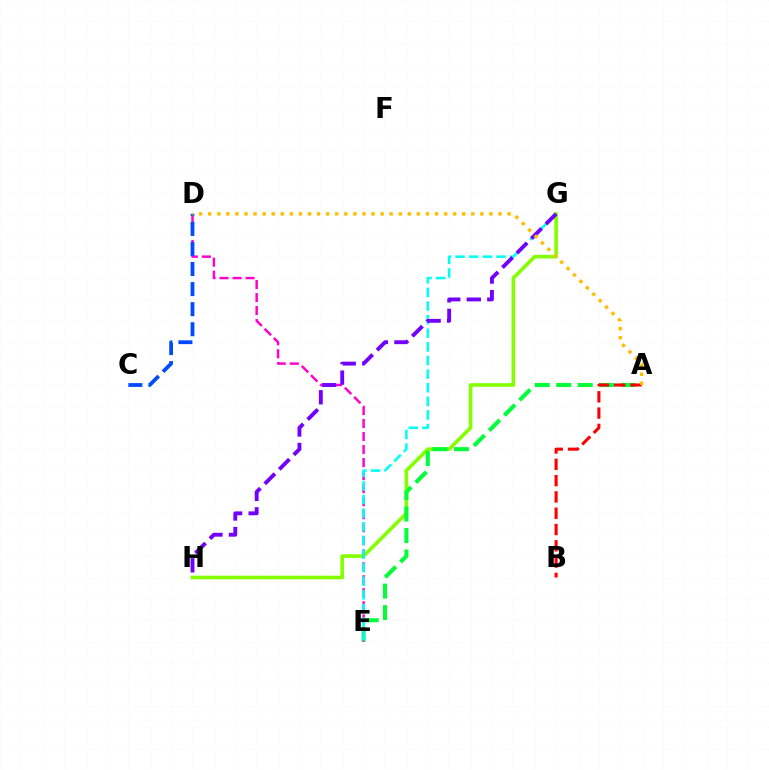{('G', 'H'): [{'color': '#84ff00', 'line_style': 'solid', 'thickness': 2.61}, {'color': '#7200ff', 'line_style': 'dashed', 'thickness': 2.79}], ('A', 'E'): [{'color': '#00ff39', 'line_style': 'dashed', 'thickness': 2.92}], ('D', 'E'): [{'color': '#ff00cf', 'line_style': 'dashed', 'thickness': 1.77}], ('C', 'D'): [{'color': '#004bff', 'line_style': 'dashed', 'thickness': 2.73}], ('E', 'G'): [{'color': '#00fff6', 'line_style': 'dashed', 'thickness': 1.85}], ('A', 'B'): [{'color': '#ff0000', 'line_style': 'dashed', 'thickness': 2.21}], ('A', 'D'): [{'color': '#ffbd00', 'line_style': 'dotted', 'thickness': 2.46}]}